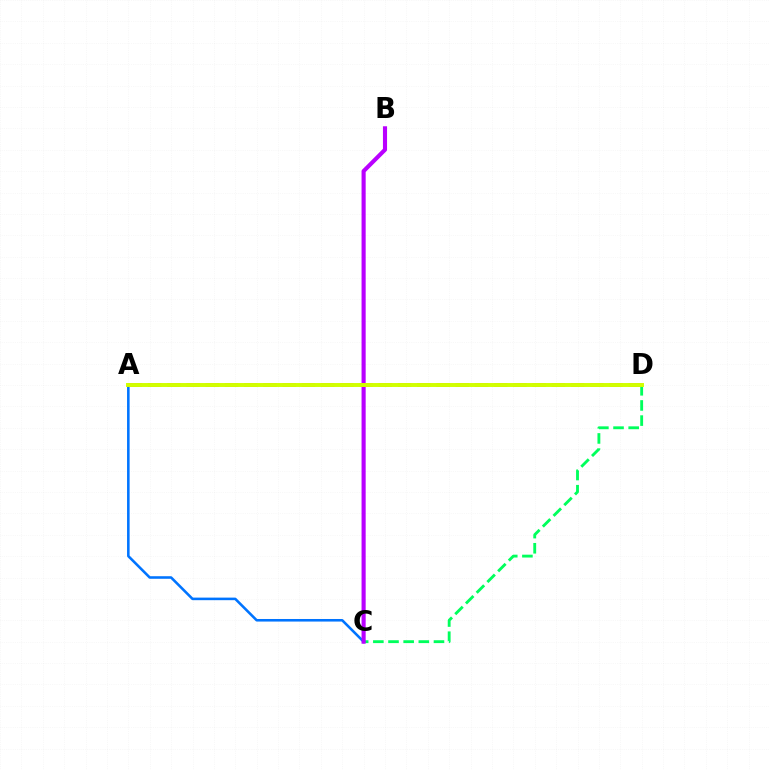{('A', 'C'): [{'color': '#0074ff', 'line_style': 'solid', 'thickness': 1.85}], ('C', 'D'): [{'color': '#00ff5c', 'line_style': 'dashed', 'thickness': 2.06}], ('B', 'C'): [{'color': '#b900ff', 'line_style': 'solid', 'thickness': 2.96}], ('A', 'D'): [{'color': '#ff0000', 'line_style': 'dashed', 'thickness': 2.61}, {'color': '#d1ff00', 'line_style': 'solid', 'thickness': 2.84}]}